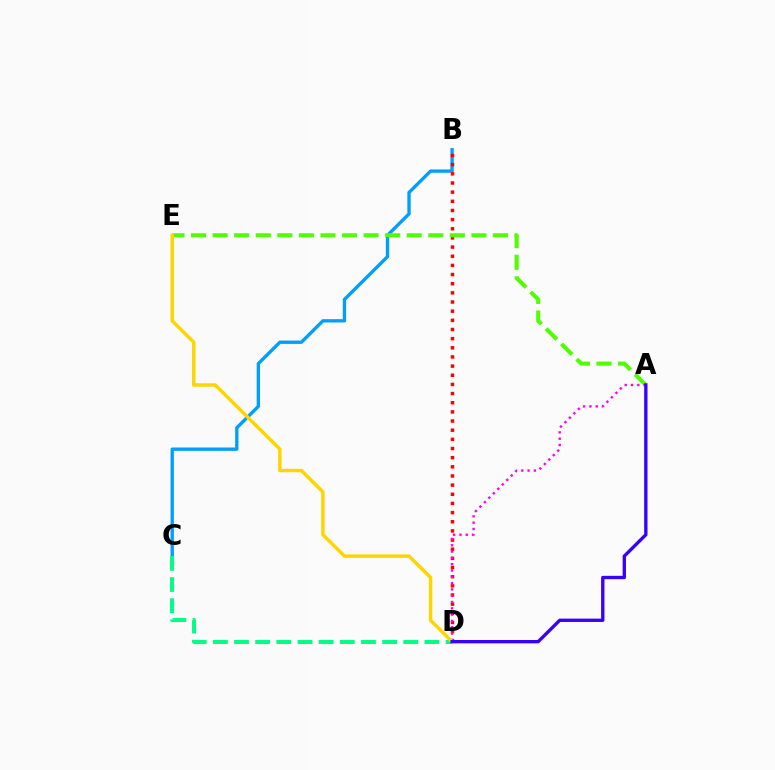{('B', 'C'): [{'color': '#009eff', 'line_style': 'solid', 'thickness': 2.41}], ('C', 'D'): [{'color': '#00ff86', 'line_style': 'dashed', 'thickness': 2.87}], ('B', 'D'): [{'color': '#ff0000', 'line_style': 'dotted', 'thickness': 2.49}], ('A', 'E'): [{'color': '#4fff00', 'line_style': 'dashed', 'thickness': 2.93}], ('A', 'D'): [{'color': '#ff00ed', 'line_style': 'dotted', 'thickness': 1.71}, {'color': '#3700ff', 'line_style': 'solid', 'thickness': 2.4}], ('D', 'E'): [{'color': '#ffd500', 'line_style': 'solid', 'thickness': 2.49}]}